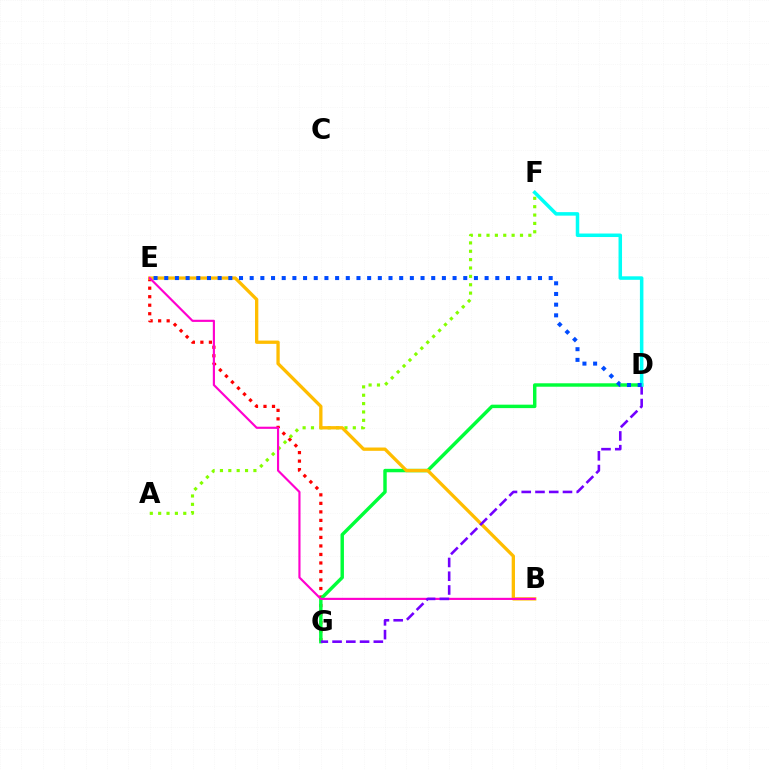{('E', 'G'): [{'color': '#ff0000', 'line_style': 'dotted', 'thickness': 2.31}], ('A', 'F'): [{'color': '#84ff00', 'line_style': 'dotted', 'thickness': 2.27}], ('D', 'G'): [{'color': '#00ff39', 'line_style': 'solid', 'thickness': 2.48}, {'color': '#7200ff', 'line_style': 'dashed', 'thickness': 1.87}], ('B', 'E'): [{'color': '#ffbd00', 'line_style': 'solid', 'thickness': 2.38}, {'color': '#ff00cf', 'line_style': 'solid', 'thickness': 1.55}], ('D', 'F'): [{'color': '#00fff6', 'line_style': 'solid', 'thickness': 2.53}], ('D', 'E'): [{'color': '#004bff', 'line_style': 'dotted', 'thickness': 2.9}]}